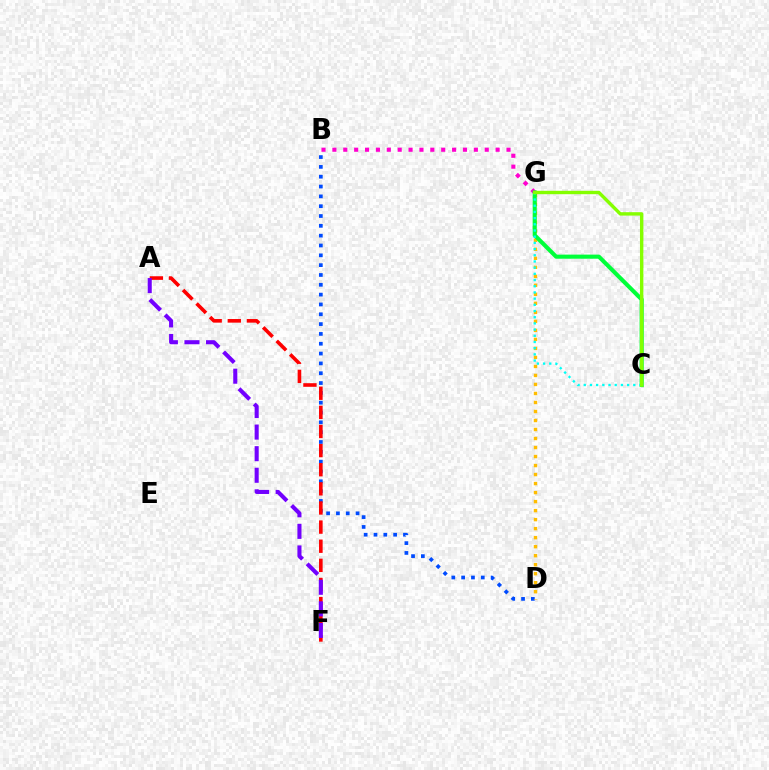{('B', 'D'): [{'color': '#004bff', 'line_style': 'dotted', 'thickness': 2.67}], ('B', 'G'): [{'color': '#ff00cf', 'line_style': 'dotted', 'thickness': 2.96}], ('A', 'F'): [{'color': '#ff0000', 'line_style': 'dashed', 'thickness': 2.6}, {'color': '#7200ff', 'line_style': 'dashed', 'thickness': 2.93}], ('D', 'G'): [{'color': '#ffbd00', 'line_style': 'dotted', 'thickness': 2.45}], ('C', 'G'): [{'color': '#00ff39', 'line_style': 'solid', 'thickness': 2.95}, {'color': '#00fff6', 'line_style': 'dotted', 'thickness': 1.68}, {'color': '#84ff00', 'line_style': 'solid', 'thickness': 2.44}]}